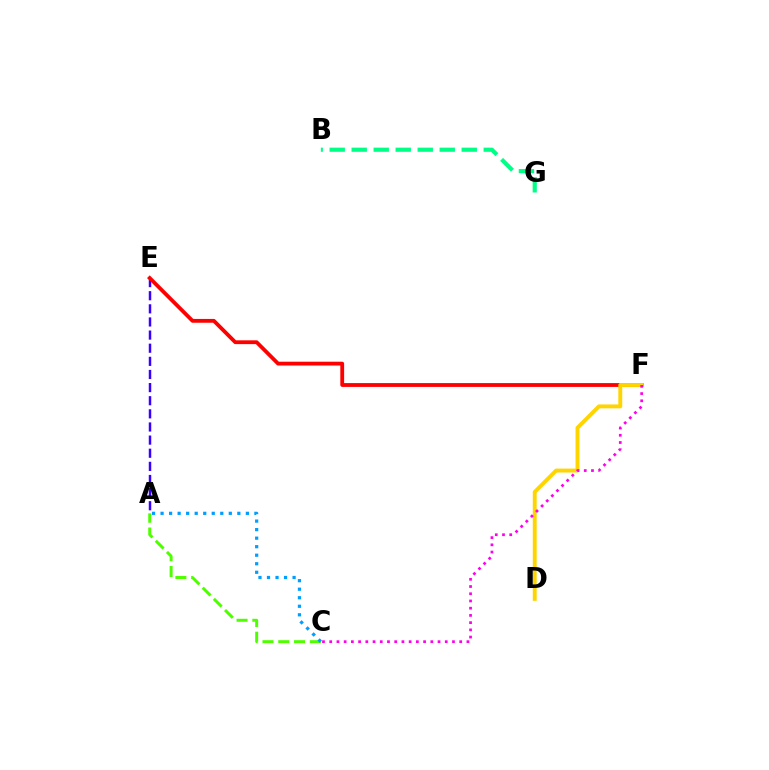{('A', 'E'): [{'color': '#3700ff', 'line_style': 'dashed', 'thickness': 1.78}], ('A', 'C'): [{'color': '#4fff00', 'line_style': 'dashed', 'thickness': 2.14}, {'color': '#009eff', 'line_style': 'dotted', 'thickness': 2.32}], ('E', 'F'): [{'color': '#ff0000', 'line_style': 'solid', 'thickness': 2.74}], ('B', 'G'): [{'color': '#00ff86', 'line_style': 'dashed', 'thickness': 2.99}], ('D', 'F'): [{'color': '#ffd500', 'line_style': 'solid', 'thickness': 2.82}], ('C', 'F'): [{'color': '#ff00ed', 'line_style': 'dotted', 'thickness': 1.96}]}